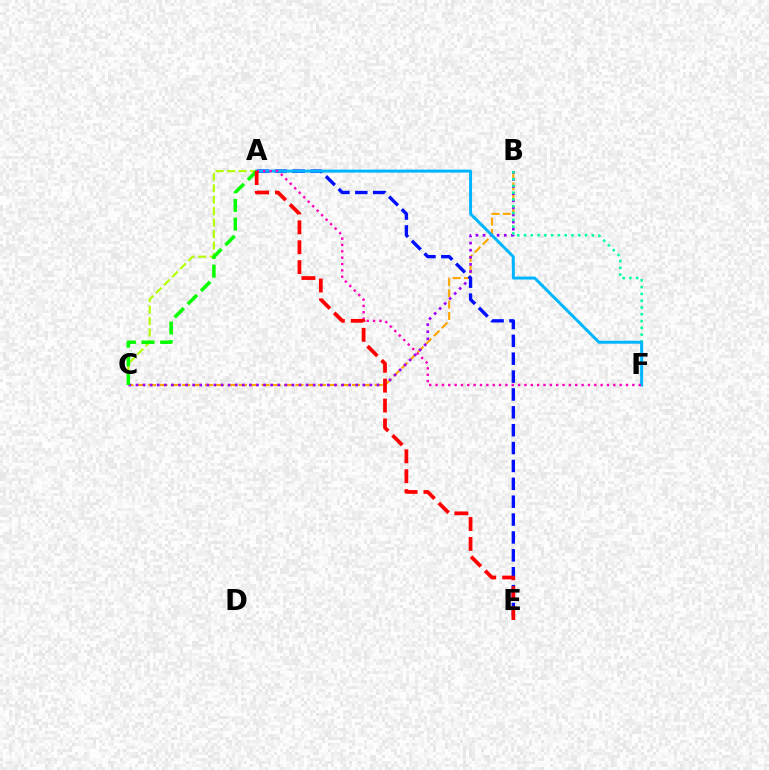{('B', 'C'): [{'color': '#ffa500', 'line_style': 'dashed', 'thickness': 1.54}, {'color': '#9b00ff', 'line_style': 'dotted', 'thickness': 1.93}], ('A', 'C'): [{'color': '#b3ff00', 'line_style': 'dashed', 'thickness': 1.56}, {'color': '#08ff00', 'line_style': 'dashed', 'thickness': 2.53}], ('B', 'F'): [{'color': '#00ff9d', 'line_style': 'dotted', 'thickness': 1.84}], ('A', 'E'): [{'color': '#0010ff', 'line_style': 'dashed', 'thickness': 2.43}, {'color': '#ff0000', 'line_style': 'dashed', 'thickness': 2.7}], ('A', 'F'): [{'color': '#00b5ff', 'line_style': 'solid', 'thickness': 2.14}, {'color': '#ff00bd', 'line_style': 'dotted', 'thickness': 1.72}]}